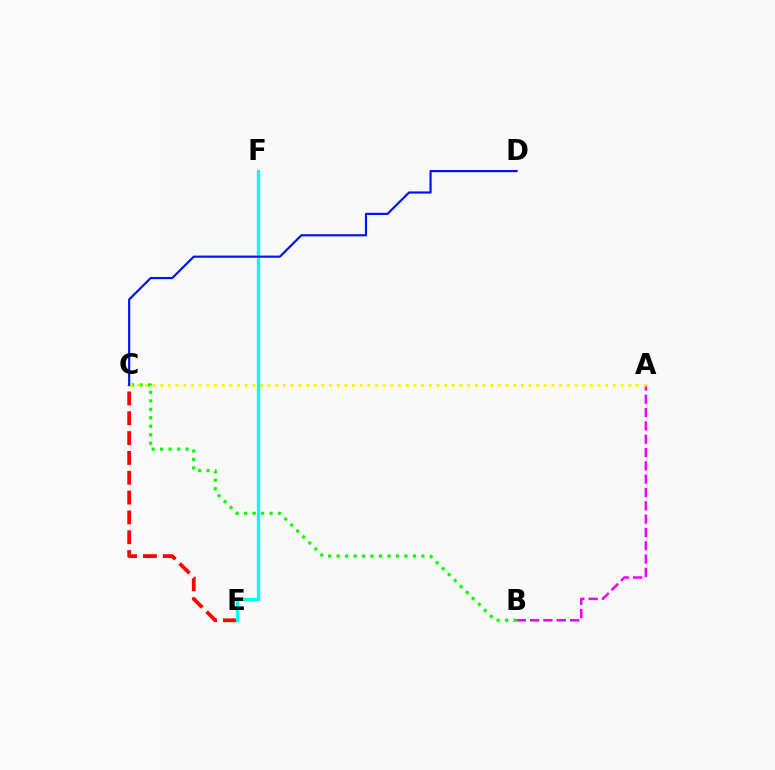{('C', 'E'): [{'color': '#ff0000', 'line_style': 'dashed', 'thickness': 2.69}], ('B', 'C'): [{'color': '#08ff00', 'line_style': 'dotted', 'thickness': 2.3}], ('A', 'B'): [{'color': '#ee00ff', 'line_style': 'dashed', 'thickness': 1.81}], ('A', 'C'): [{'color': '#fcf500', 'line_style': 'dotted', 'thickness': 2.08}], ('E', 'F'): [{'color': '#00fff6', 'line_style': 'solid', 'thickness': 2.34}], ('C', 'D'): [{'color': '#0010ff', 'line_style': 'solid', 'thickness': 1.56}]}